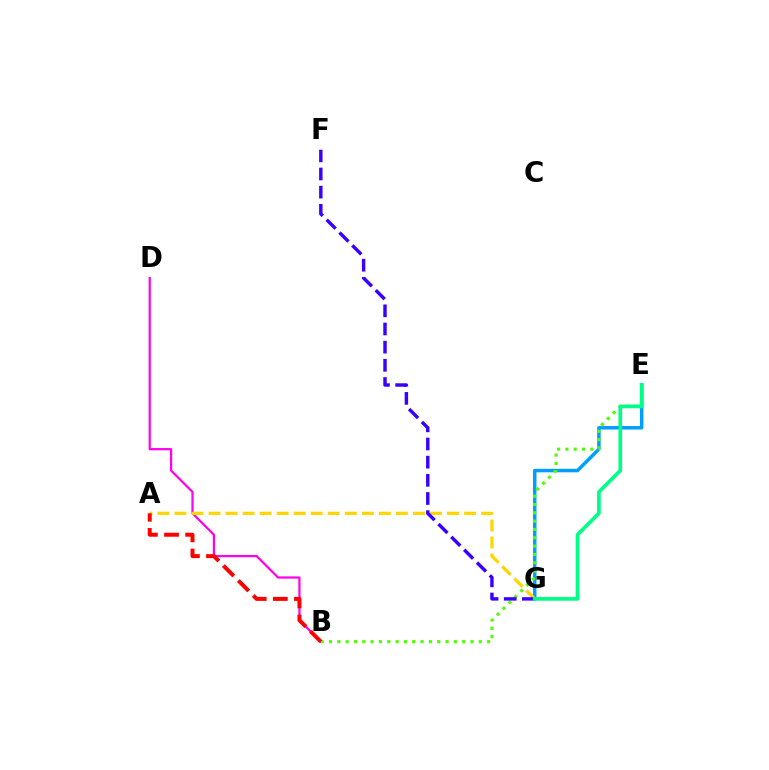{('E', 'G'): [{'color': '#009eff', 'line_style': 'solid', 'thickness': 2.51}, {'color': '#00ff86', 'line_style': 'solid', 'thickness': 2.65}], ('B', 'D'): [{'color': '#ff00ed', 'line_style': 'solid', 'thickness': 1.6}], ('B', 'E'): [{'color': '#4fff00', 'line_style': 'dotted', 'thickness': 2.26}], ('A', 'G'): [{'color': '#ffd500', 'line_style': 'dashed', 'thickness': 2.31}], ('F', 'G'): [{'color': '#3700ff', 'line_style': 'dashed', 'thickness': 2.47}], ('A', 'B'): [{'color': '#ff0000', 'line_style': 'dashed', 'thickness': 2.87}]}